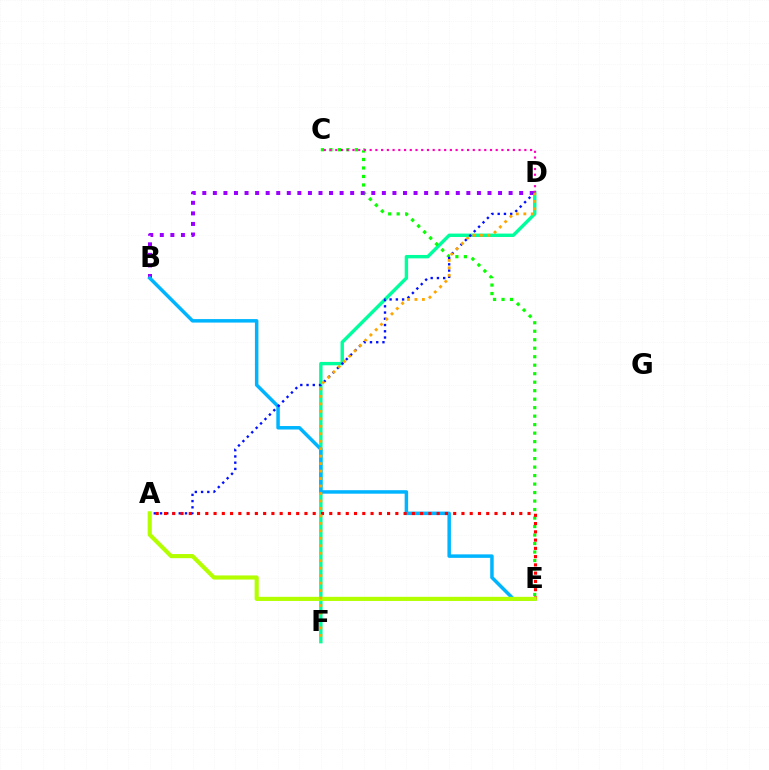{('D', 'F'): [{'color': '#00ff9d', 'line_style': 'solid', 'thickness': 2.45}, {'color': '#ffa500', 'line_style': 'dotted', 'thickness': 2.03}], ('C', 'E'): [{'color': '#08ff00', 'line_style': 'dotted', 'thickness': 2.31}], ('C', 'D'): [{'color': '#ff00bd', 'line_style': 'dotted', 'thickness': 1.56}], ('B', 'D'): [{'color': '#9b00ff', 'line_style': 'dotted', 'thickness': 2.87}], ('B', 'E'): [{'color': '#00b5ff', 'line_style': 'solid', 'thickness': 2.51}], ('A', 'D'): [{'color': '#0010ff', 'line_style': 'dotted', 'thickness': 1.7}], ('A', 'E'): [{'color': '#ff0000', 'line_style': 'dotted', 'thickness': 2.25}, {'color': '#b3ff00', 'line_style': 'solid', 'thickness': 2.97}]}